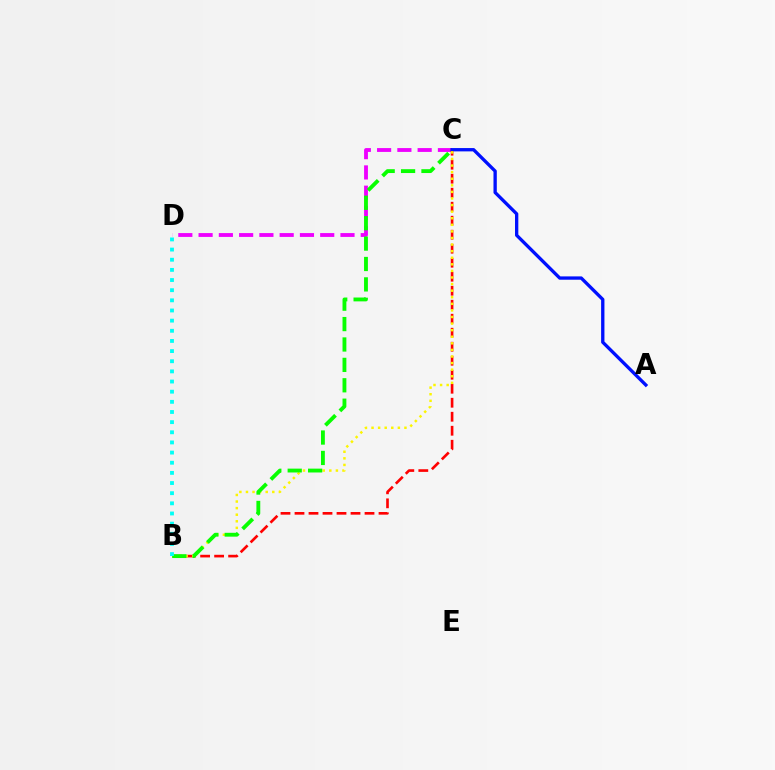{('C', 'D'): [{'color': '#ee00ff', 'line_style': 'dashed', 'thickness': 2.75}], ('B', 'C'): [{'color': '#ff0000', 'line_style': 'dashed', 'thickness': 1.9}, {'color': '#fcf500', 'line_style': 'dotted', 'thickness': 1.79}, {'color': '#08ff00', 'line_style': 'dashed', 'thickness': 2.77}], ('A', 'C'): [{'color': '#0010ff', 'line_style': 'solid', 'thickness': 2.39}], ('B', 'D'): [{'color': '#00fff6', 'line_style': 'dotted', 'thickness': 2.76}]}